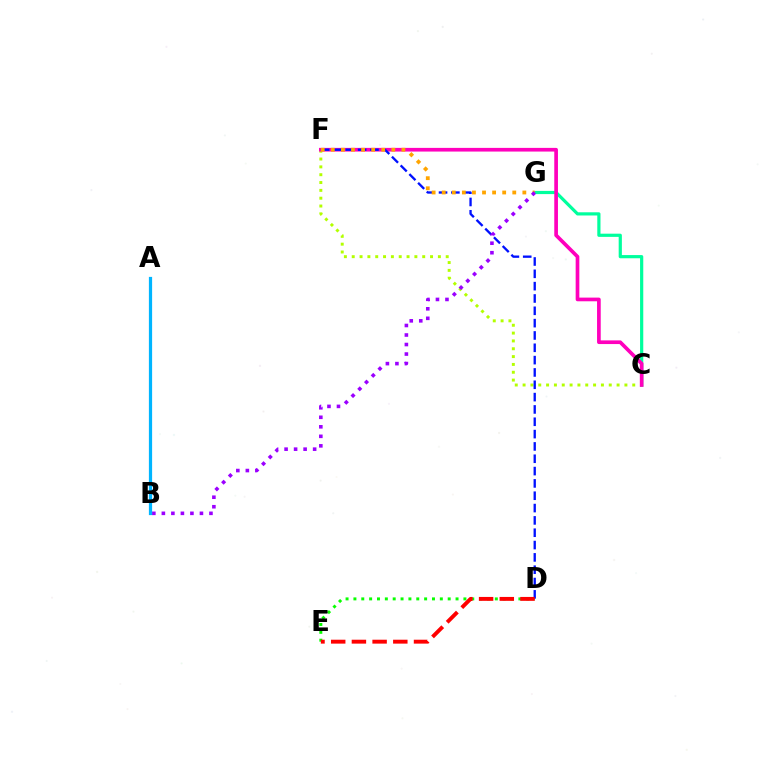{('C', 'F'): [{'color': '#b3ff00', 'line_style': 'dotted', 'thickness': 2.13}, {'color': '#ff00bd', 'line_style': 'solid', 'thickness': 2.65}], ('C', 'G'): [{'color': '#00ff9d', 'line_style': 'solid', 'thickness': 2.3}], ('D', 'E'): [{'color': '#08ff00', 'line_style': 'dotted', 'thickness': 2.13}, {'color': '#ff0000', 'line_style': 'dashed', 'thickness': 2.81}], ('D', 'F'): [{'color': '#0010ff', 'line_style': 'dashed', 'thickness': 1.67}], ('F', 'G'): [{'color': '#ffa500', 'line_style': 'dotted', 'thickness': 2.74}], ('B', 'G'): [{'color': '#9b00ff', 'line_style': 'dotted', 'thickness': 2.59}], ('A', 'B'): [{'color': '#00b5ff', 'line_style': 'solid', 'thickness': 2.32}]}